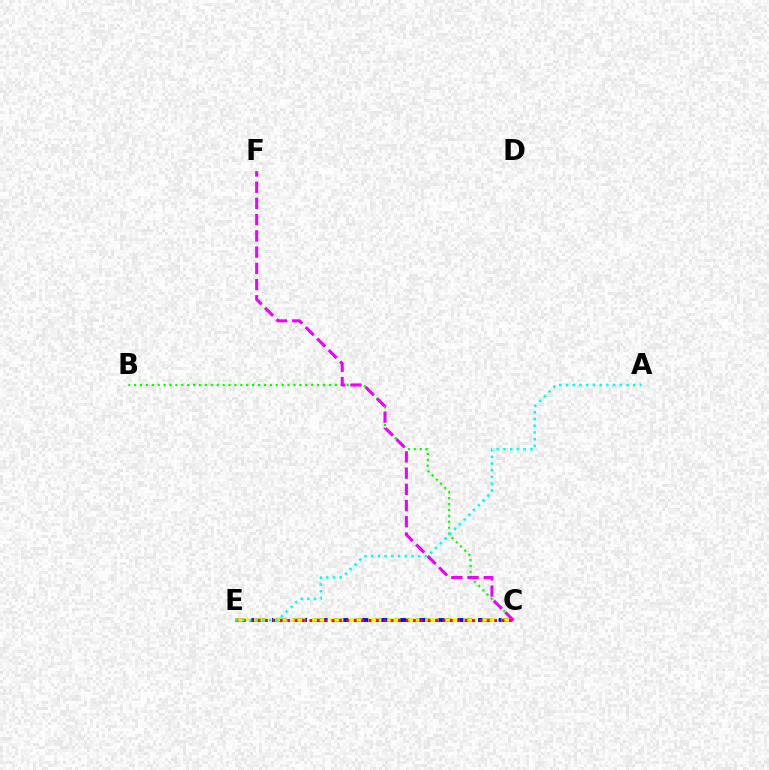{('B', 'C'): [{'color': '#08ff00', 'line_style': 'dotted', 'thickness': 1.6}], ('C', 'E'): [{'color': '#0010ff', 'line_style': 'dashed', 'thickness': 2.8}, {'color': '#fcf500', 'line_style': 'dashed', 'thickness': 2.58}, {'color': '#ff0000', 'line_style': 'dotted', 'thickness': 2.01}], ('C', 'F'): [{'color': '#ee00ff', 'line_style': 'dashed', 'thickness': 2.2}], ('A', 'E'): [{'color': '#00fff6', 'line_style': 'dotted', 'thickness': 1.83}]}